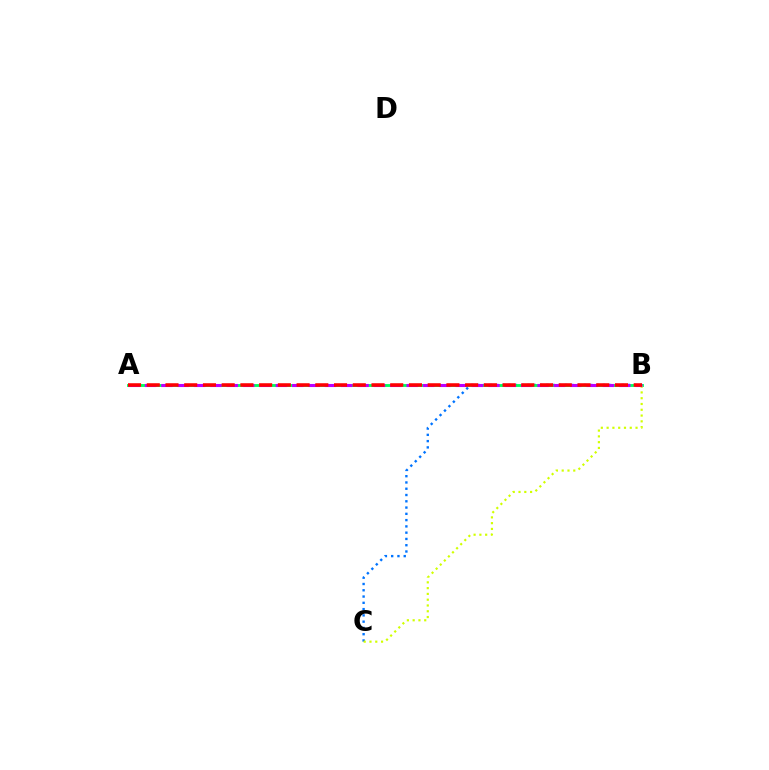{('B', 'C'): [{'color': '#0074ff', 'line_style': 'dotted', 'thickness': 1.71}, {'color': '#d1ff00', 'line_style': 'dotted', 'thickness': 1.57}], ('A', 'B'): [{'color': '#00ff5c', 'line_style': 'solid', 'thickness': 2.05}, {'color': '#b900ff', 'line_style': 'dashed', 'thickness': 2.22}, {'color': '#ff0000', 'line_style': 'dashed', 'thickness': 2.54}]}